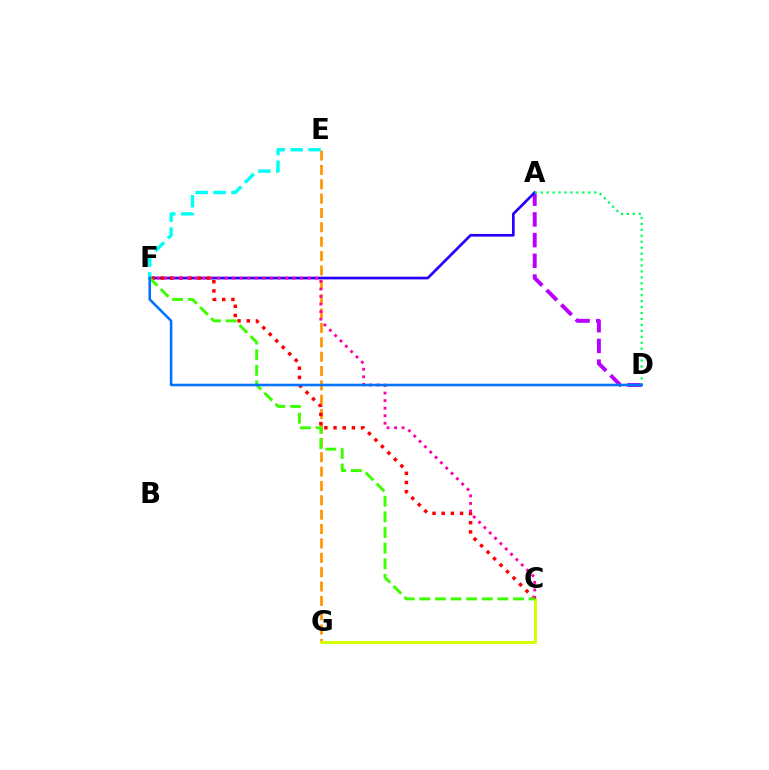{('A', 'D'): [{'color': '#b900ff', 'line_style': 'dashed', 'thickness': 2.81}, {'color': '#00ff5c', 'line_style': 'dotted', 'thickness': 1.61}], ('E', 'G'): [{'color': '#ff9400', 'line_style': 'dashed', 'thickness': 1.95}], ('C', 'G'): [{'color': '#d1ff00', 'line_style': 'solid', 'thickness': 2.1}], ('A', 'F'): [{'color': '#2500ff', 'line_style': 'solid', 'thickness': 1.93}], ('C', 'F'): [{'color': '#ff0000', 'line_style': 'dotted', 'thickness': 2.5}, {'color': '#ff00ac', 'line_style': 'dotted', 'thickness': 2.05}, {'color': '#3dff00', 'line_style': 'dashed', 'thickness': 2.12}], ('E', 'F'): [{'color': '#00fff6', 'line_style': 'dashed', 'thickness': 2.43}], ('D', 'F'): [{'color': '#0074ff', 'line_style': 'solid', 'thickness': 1.85}]}